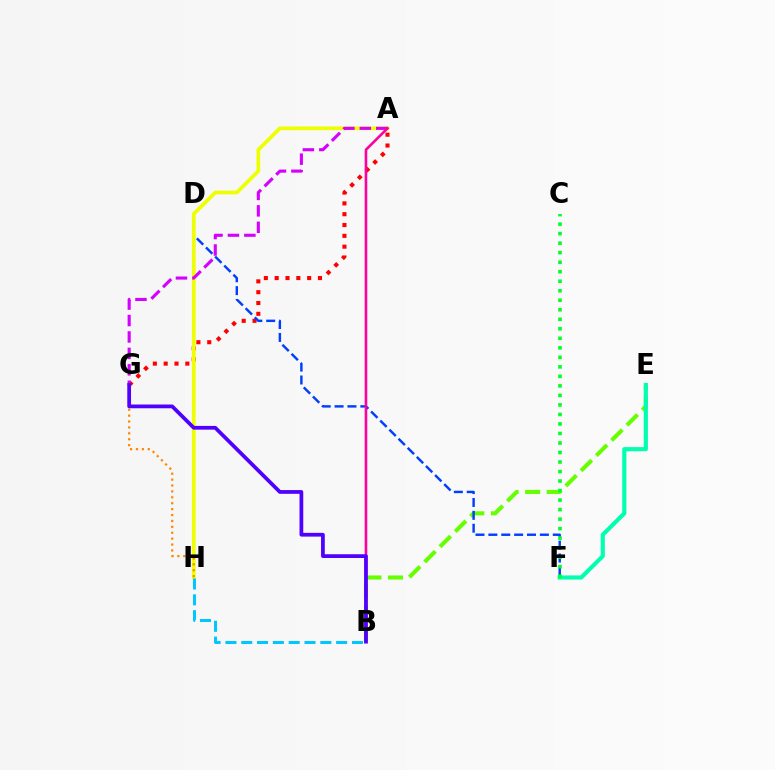{('B', 'E'): [{'color': '#66ff00', 'line_style': 'dashed', 'thickness': 2.93}], ('E', 'F'): [{'color': '#00ffaf', 'line_style': 'solid', 'thickness': 2.98}], ('A', 'G'): [{'color': '#ff0000', 'line_style': 'dotted', 'thickness': 2.94}, {'color': '#d600ff', 'line_style': 'dashed', 'thickness': 2.23}], ('D', 'F'): [{'color': '#003fff', 'line_style': 'dashed', 'thickness': 1.75}], ('C', 'F'): [{'color': '#00ff27', 'line_style': 'dotted', 'thickness': 2.59}], ('A', 'H'): [{'color': '#eeff00', 'line_style': 'solid', 'thickness': 2.67}], ('B', 'H'): [{'color': '#00c7ff', 'line_style': 'dashed', 'thickness': 2.15}], ('G', 'H'): [{'color': '#ff8800', 'line_style': 'dotted', 'thickness': 1.6}], ('A', 'B'): [{'color': '#ff00a0', 'line_style': 'solid', 'thickness': 1.88}], ('B', 'G'): [{'color': '#4f00ff', 'line_style': 'solid', 'thickness': 2.7}]}